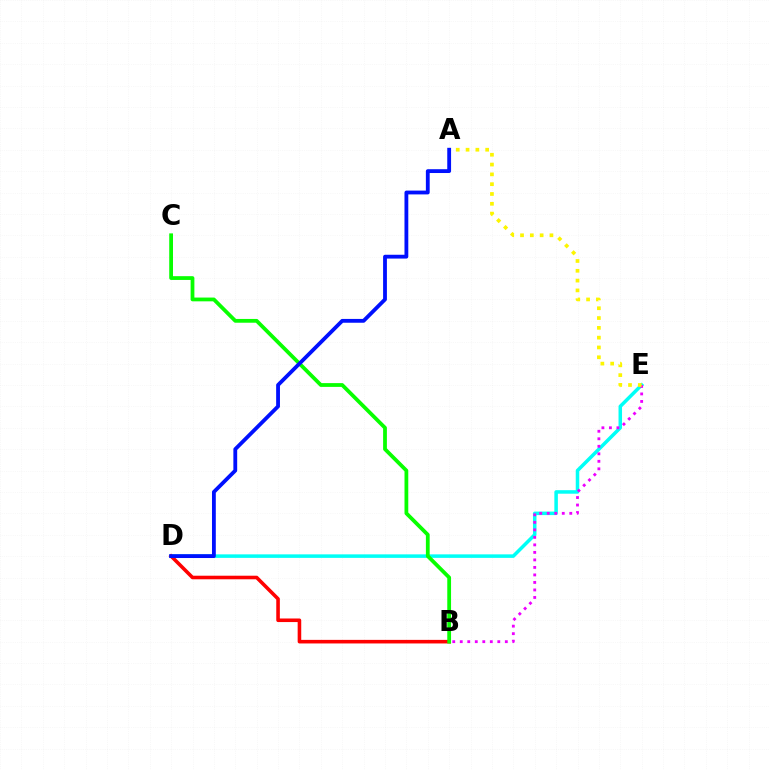{('D', 'E'): [{'color': '#00fff6', 'line_style': 'solid', 'thickness': 2.53}], ('B', 'D'): [{'color': '#ff0000', 'line_style': 'solid', 'thickness': 2.58}], ('B', 'E'): [{'color': '#ee00ff', 'line_style': 'dotted', 'thickness': 2.04}], ('B', 'C'): [{'color': '#08ff00', 'line_style': 'solid', 'thickness': 2.72}], ('A', 'E'): [{'color': '#fcf500', 'line_style': 'dotted', 'thickness': 2.66}], ('A', 'D'): [{'color': '#0010ff', 'line_style': 'solid', 'thickness': 2.75}]}